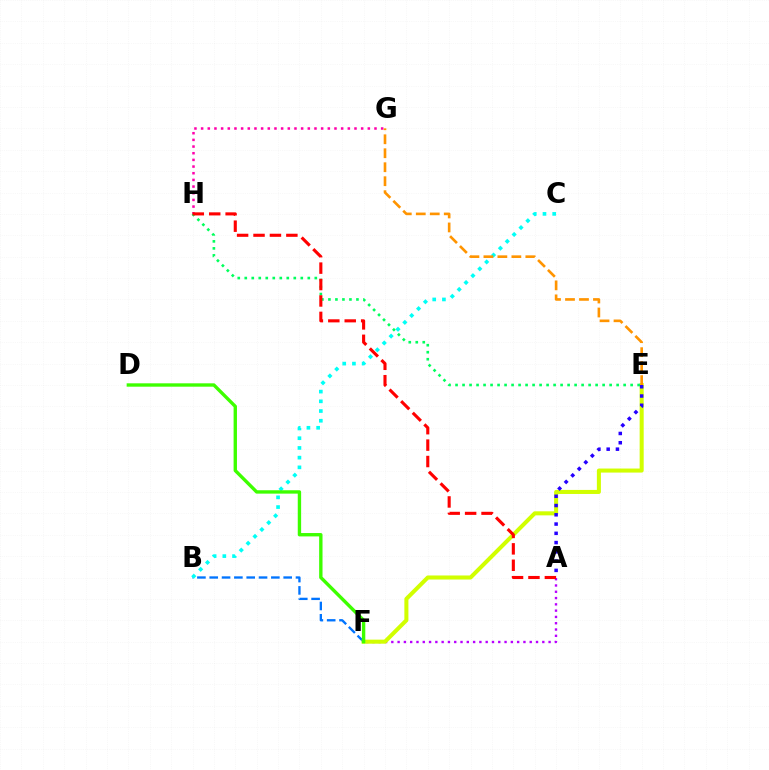{('B', 'F'): [{'color': '#0074ff', 'line_style': 'dashed', 'thickness': 1.67}], ('B', 'C'): [{'color': '#00fff6', 'line_style': 'dotted', 'thickness': 2.64}], ('A', 'F'): [{'color': '#b900ff', 'line_style': 'dotted', 'thickness': 1.71}], ('G', 'H'): [{'color': '#ff00ac', 'line_style': 'dotted', 'thickness': 1.81}], ('E', 'F'): [{'color': '#d1ff00', 'line_style': 'solid', 'thickness': 2.91}], ('D', 'F'): [{'color': '#3dff00', 'line_style': 'solid', 'thickness': 2.43}], ('E', 'H'): [{'color': '#00ff5c', 'line_style': 'dotted', 'thickness': 1.9}], ('A', 'E'): [{'color': '#2500ff', 'line_style': 'dotted', 'thickness': 2.52}], ('A', 'H'): [{'color': '#ff0000', 'line_style': 'dashed', 'thickness': 2.23}], ('E', 'G'): [{'color': '#ff9400', 'line_style': 'dashed', 'thickness': 1.9}]}